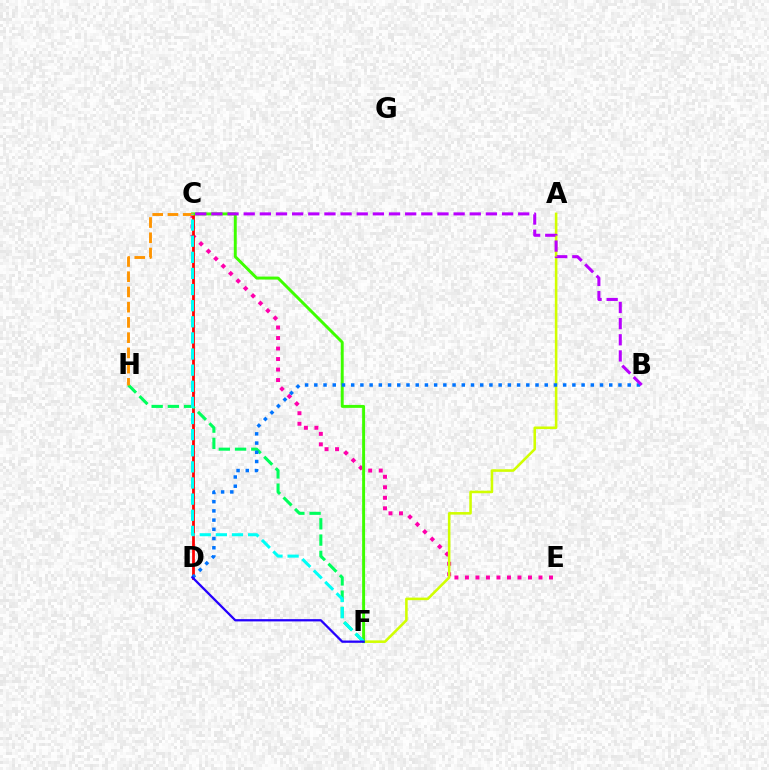{('C', 'E'): [{'color': '#ff00ac', 'line_style': 'dotted', 'thickness': 2.85}], ('C', 'D'): [{'color': '#ff0000', 'line_style': 'solid', 'thickness': 2.0}], ('A', 'F'): [{'color': '#d1ff00', 'line_style': 'solid', 'thickness': 1.85}], ('C', 'F'): [{'color': '#3dff00', 'line_style': 'solid', 'thickness': 2.12}, {'color': '#00fff6', 'line_style': 'dashed', 'thickness': 2.19}], ('F', 'H'): [{'color': '#00ff5c', 'line_style': 'dashed', 'thickness': 2.21}], ('B', 'D'): [{'color': '#0074ff', 'line_style': 'dotted', 'thickness': 2.5}], ('C', 'H'): [{'color': '#ff9400', 'line_style': 'dashed', 'thickness': 2.07}], ('D', 'F'): [{'color': '#2500ff', 'line_style': 'solid', 'thickness': 1.63}], ('B', 'C'): [{'color': '#b900ff', 'line_style': 'dashed', 'thickness': 2.19}]}